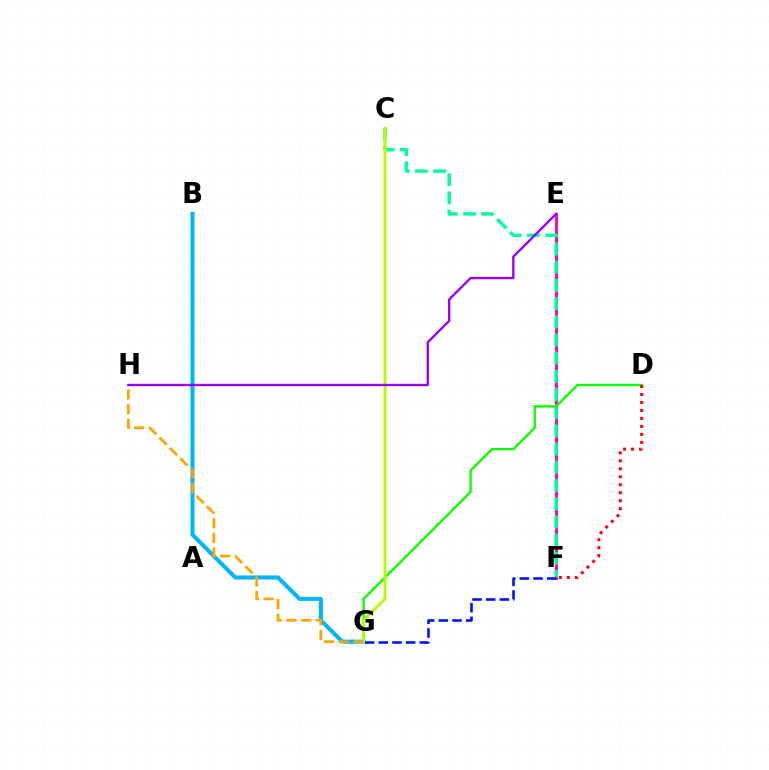{('E', 'F'): [{'color': '#ff00bd', 'line_style': 'solid', 'thickness': 2.05}], ('C', 'F'): [{'color': '#00ff9d', 'line_style': 'dashed', 'thickness': 2.47}], ('B', 'G'): [{'color': '#00b5ff', 'line_style': 'solid', 'thickness': 2.92}], ('D', 'G'): [{'color': '#08ff00', 'line_style': 'solid', 'thickness': 1.7}], ('F', 'G'): [{'color': '#0010ff', 'line_style': 'dashed', 'thickness': 1.86}], ('C', 'G'): [{'color': '#b3ff00', 'line_style': 'solid', 'thickness': 2.14}], ('E', 'H'): [{'color': '#9b00ff', 'line_style': 'solid', 'thickness': 1.7}], ('G', 'H'): [{'color': '#ffa500', 'line_style': 'dashed', 'thickness': 2.0}], ('D', 'F'): [{'color': '#ff0000', 'line_style': 'dotted', 'thickness': 2.17}]}